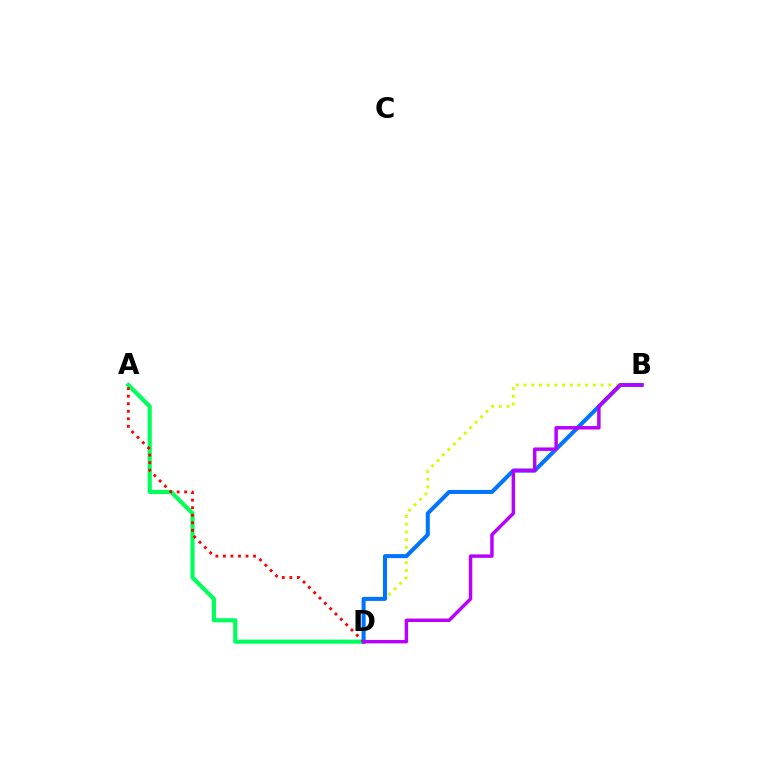{('A', 'D'): [{'color': '#00ff5c', 'line_style': 'solid', 'thickness': 2.97}, {'color': '#ff0000', 'line_style': 'dotted', 'thickness': 2.05}], ('B', 'D'): [{'color': '#d1ff00', 'line_style': 'dotted', 'thickness': 2.09}, {'color': '#0074ff', 'line_style': 'solid', 'thickness': 2.91}, {'color': '#b900ff', 'line_style': 'solid', 'thickness': 2.48}]}